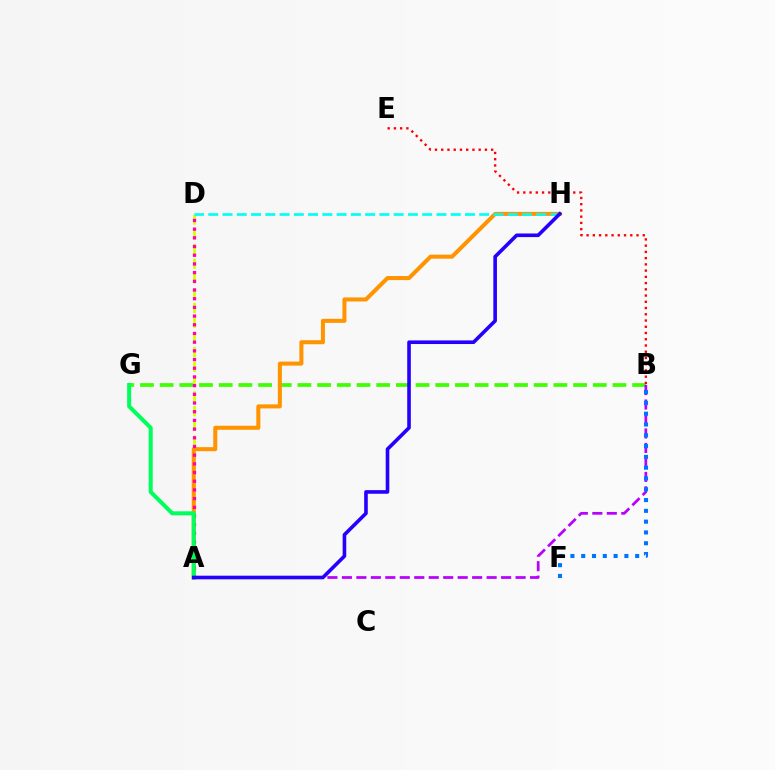{('A', 'D'): [{'color': '#d1ff00', 'line_style': 'dashed', 'thickness': 2.0}, {'color': '#ff00ac', 'line_style': 'dotted', 'thickness': 2.36}], ('B', 'G'): [{'color': '#3dff00', 'line_style': 'dashed', 'thickness': 2.67}], ('A', 'H'): [{'color': '#ff9400', 'line_style': 'solid', 'thickness': 2.91}, {'color': '#2500ff', 'line_style': 'solid', 'thickness': 2.6}], ('D', 'H'): [{'color': '#00fff6', 'line_style': 'dashed', 'thickness': 1.94}], ('A', 'B'): [{'color': '#b900ff', 'line_style': 'dashed', 'thickness': 1.97}], ('A', 'G'): [{'color': '#00ff5c', 'line_style': 'solid', 'thickness': 2.9}], ('B', 'E'): [{'color': '#ff0000', 'line_style': 'dotted', 'thickness': 1.69}], ('B', 'F'): [{'color': '#0074ff', 'line_style': 'dotted', 'thickness': 2.93}]}